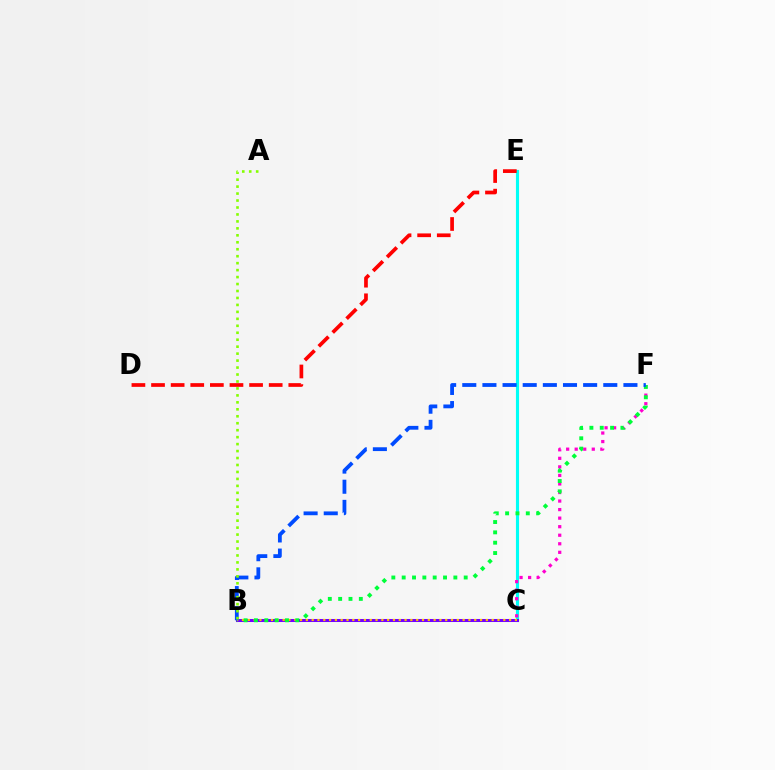{('C', 'E'): [{'color': '#00fff6', 'line_style': 'solid', 'thickness': 2.24}], ('C', 'F'): [{'color': '#ff00cf', 'line_style': 'dotted', 'thickness': 2.32}], ('B', 'C'): [{'color': '#7200ff', 'line_style': 'solid', 'thickness': 2.17}, {'color': '#ffbd00', 'line_style': 'dotted', 'thickness': 1.58}], ('B', 'F'): [{'color': '#00ff39', 'line_style': 'dotted', 'thickness': 2.81}, {'color': '#004bff', 'line_style': 'dashed', 'thickness': 2.74}], ('D', 'E'): [{'color': '#ff0000', 'line_style': 'dashed', 'thickness': 2.66}], ('A', 'B'): [{'color': '#84ff00', 'line_style': 'dotted', 'thickness': 1.89}]}